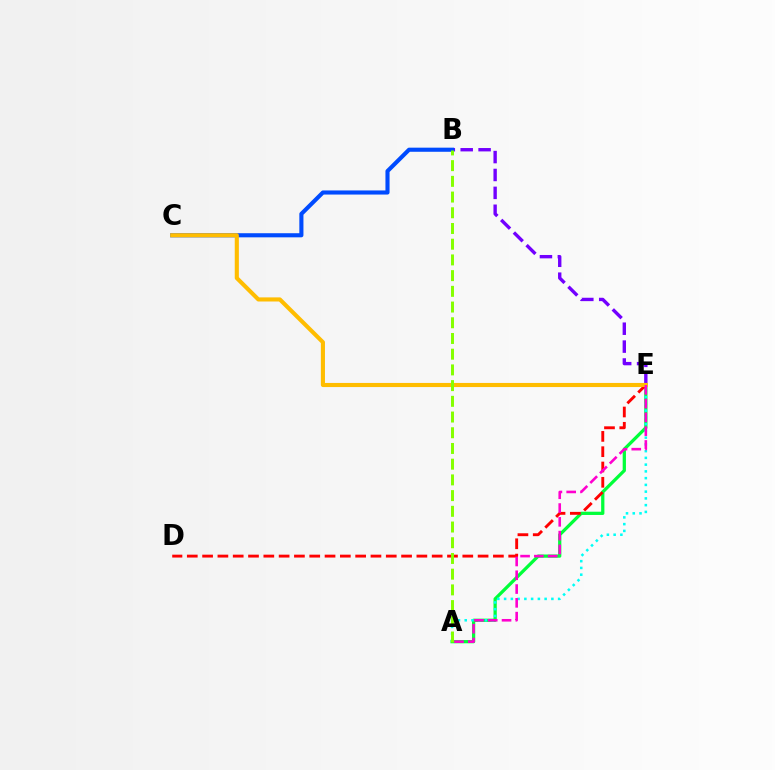{('A', 'E'): [{'color': '#00ff39', 'line_style': 'solid', 'thickness': 2.34}, {'color': '#00fff6', 'line_style': 'dotted', 'thickness': 1.83}, {'color': '#ff00cf', 'line_style': 'dashed', 'thickness': 1.87}], ('B', 'E'): [{'color': '#7200ff', 'line_style': 'dashed', 'thickness': 2.43}], ('B', 'C'): [{'color': '#004bff', 'line_style': 'solid', 'thickness': 2.96}], ('D', 'E'): [{'color': '#ff0000', 'line_style': 'dashed', 'thickness': 2.08}], ('C', 'E'): [{'color': '#ffbd00', 'line_style': 'solid', 'thickness': 2.96}], ('A', 'B'): [{'color': '#84ff00', 'line_style': 'dashed', 'thickness': 2.13}]}